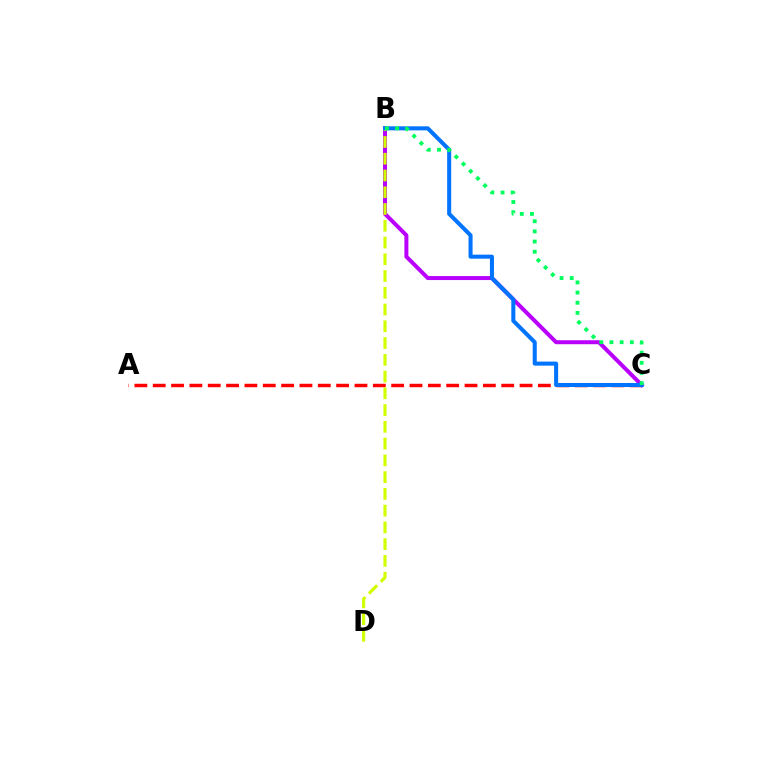{('A', 'C'): [{'color': '#ff0000', 'line_style': 'dashed', 'thickness': 2.49}], ('B', 'C'): [{'color': '#b900ff', 'line_style': 'solid', 'thickness': 2.87}, {'color': '#0074ff', 'line_style': 'solid', 'thickness': 2.91}, {'color': '#00ff5c', 'line_style': 'dotted', 'thickness': 2.76}], ('B', 'D'): [{'color': '#d1ff00', 'line_style': 'dashed', 'thickness': 2.28}]}